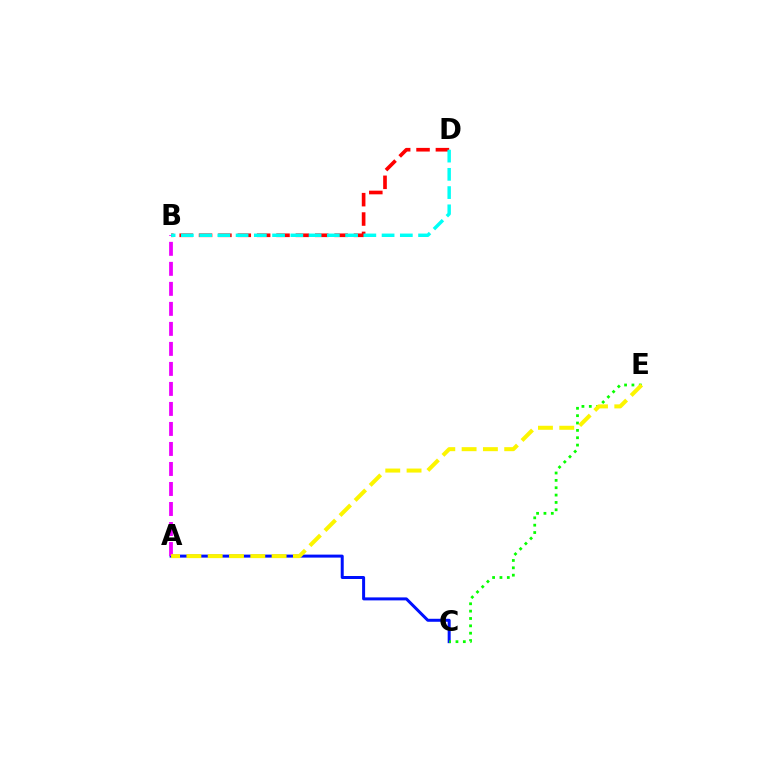{('A', 'C'): [{'color': '#0010ff', 'line_style': 'solid', 'thickness': 2.15}], ('A', 'B'): [{'color': '#ee00ff', 'line_style': 'dashed', 'thickness': 2.72}], ('C', 'E'): [{'color': '#08ff00', 'line_style': 'dotted', 'thickness': 2.0}], ('B', 'D'): [{'color': '#ff0000', 'line_style': 'dashed', 'thickness': 2.63}, {'color': '#00fff6', 'line_style': 'dashed', 'thickness': 2.48}], ('A', 'E'): [{'color': '#fcf500', 'line_style': 'dashed', 'thickness': 2.89}]}